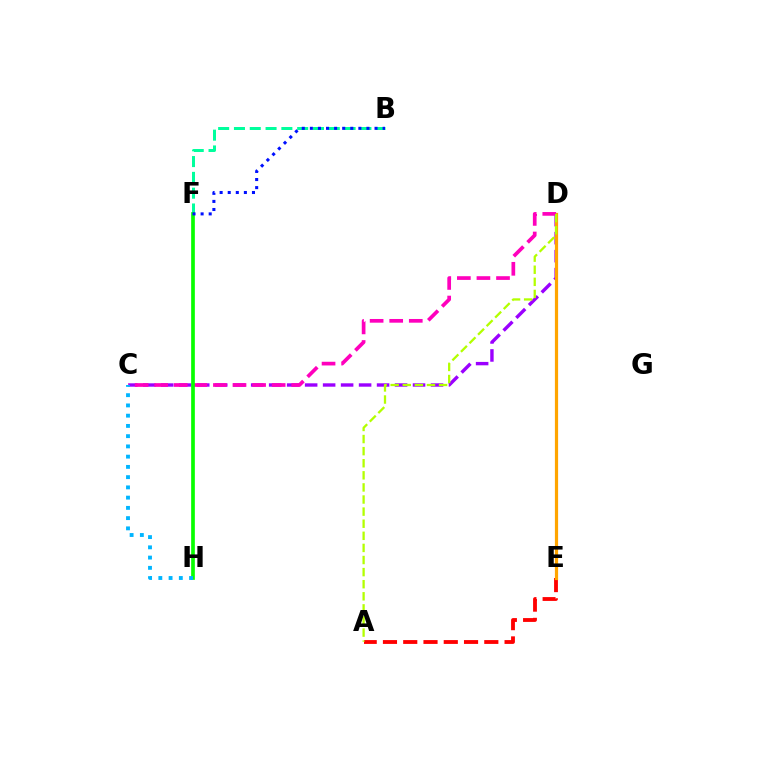{('B', 'F'): [{'color': '#00ff9d', 'line_style': 'dashed', 'thickness': 2.15}, {'color': '#0010ff', 'line_style': 'dotted', 'thickness': 2.2}], ('C', 'D'): [{'color': '#9b00ff', 'line_style': 'dashed', 'thickness': 2.44}, {'color': '#ff00bd', 'line_style': 'dashed', 'thickness': 2.66}], ('A', 'E'): [{'color': '#ff0000', 'line_style': 'dashed', 'thickness': 2.75}], ('D', 'E'): [{'color': '#ffa500', 'line_style': 'solid', 'thickness': 2.31}], ('F', 'H'): [{'color': '#08ff00', 'line_style': 'solid', 'thickness': 2.65}], ('A', 'D'): [{'color': '#b3ff00', 'line_style': 'dashed', 'thickness': 1.64}], ('C', 'H'): [{'color': '#00b5ff', 'line_style': 'dotted', 'thickness': 2.78}]}